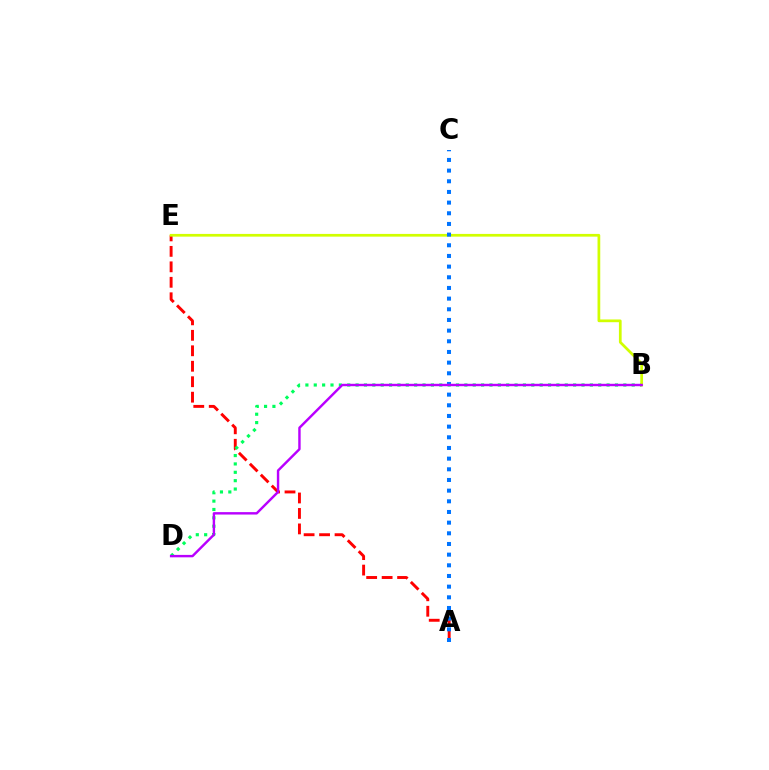{('A', 'E'): [{'color': '#ff0000', 'line_style': 'dashed', 'thickness': 2.1}], ('B', 'D'): [{'color': '#00ff5c', 'line_style': 'dotted', 'thickness': 2.27}, {'color': '#b900ff', 'line_style': 'solid', 'thickness': 1.74}], ('B', 'E'): [{'color': '#d1ff00', 'line_style': 'solid', 'thickness': 1.97}], ('A', 'C'): [{'color': '#0074ff', 'line_style': 'dotted', 'thickness': 2.9}]}